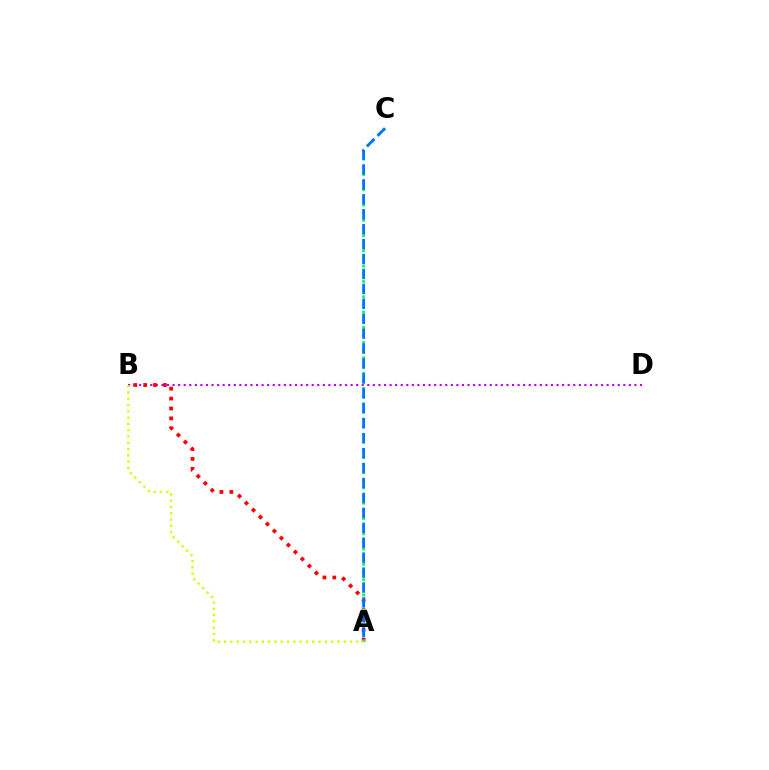{('B', 'D'): [{'color': '#b900ff', 'line_style': 'dotted', 'thickness': 1.51}], ('A', 'B'): [{'color': '#ff0000', 'line_style': 'dotted', 'thickness': 2.69}, {'color': '#d1ff00', 'line_style': 'dotted', 'thickness': 1.71}], ('A', 'C'): [{'color': '#00ff5c', 'line_style': 'dotted', 'thickness': 2.08}, {'color': '#0074ff', 'line_style': 'dashed', 'thickness': 2.03}]}